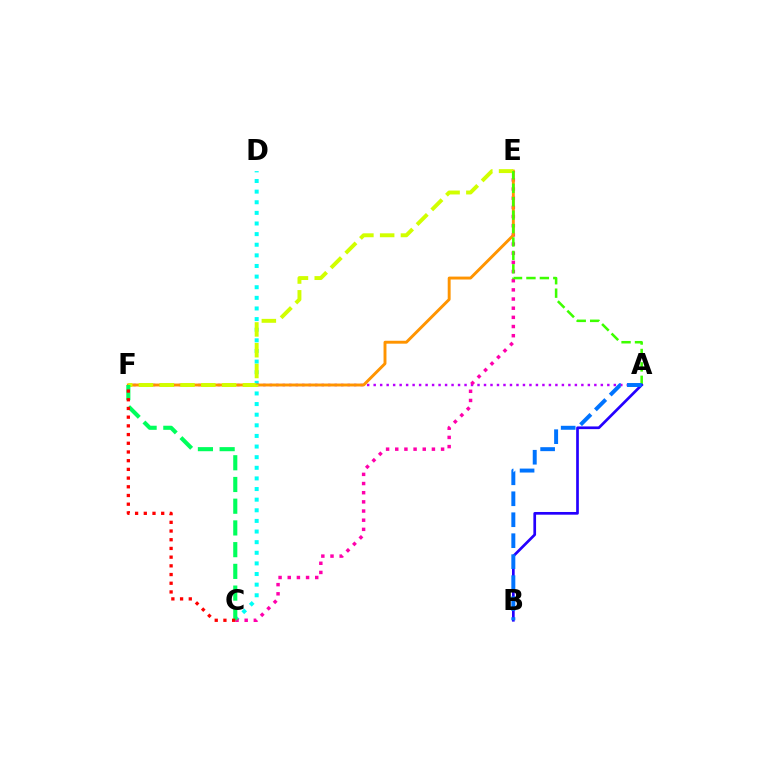{('C', 'D'): [{'color': '#00fff6', 'line_style': 'dotted', 'thickness': 2.89}], ('A', 'F'): [{'color': '#b900ff', 'line_style': 'dotted', 'thickness': 1.76}], ('C', 'E'): [{'color': '#ff00ac', 'line_style': 'dotted', 'thickness': 2.49}], ('E', 'F'): [{'color': '#ff9400', 'line_style': 'solid', 'thickness': 2.1}, {'color': '#d1ff00', 'line_style': 'dashed', 'thickness': 2.82}], ('C', 'F'): [{'color': '#00ff5c', 'line_style': 'dashed', 'thickness': 2.95}, {'color': '#ff0000', 'line_style': 'dotted', 'thickness': 2.36}], ('A', 'E'): [{'color': '#3dff00', 'line_style': 'dashed', 'thickness': 1.82}], ('A', 'B'): [{'color': '#2500ff', 'line_style': 'solid', 'thickness': 1.94}, {'color': '#0074ff', 'line_style': 'dashed', 'thickness': 2.85}]}